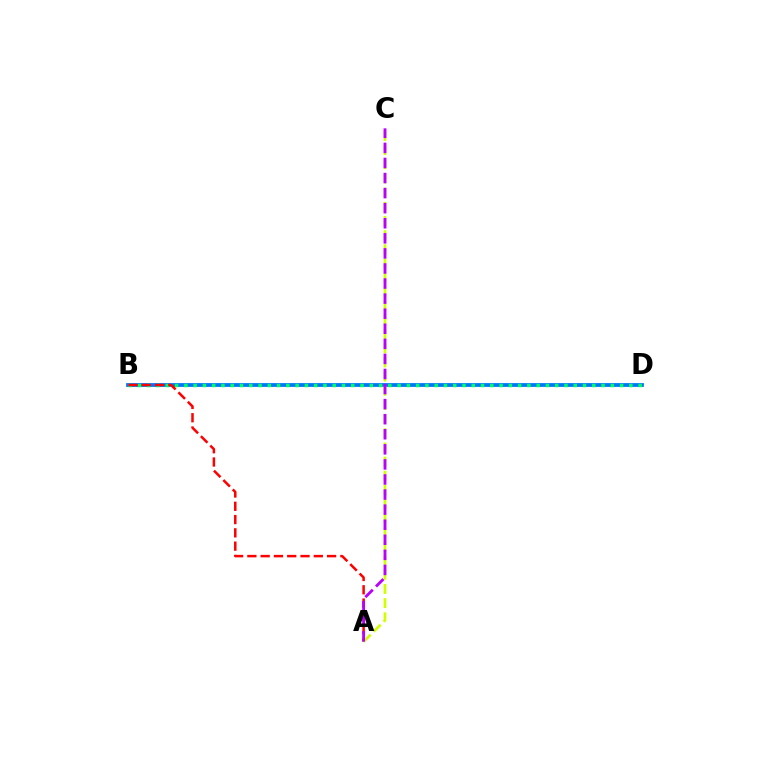{('B', 'D'): [{'color': '#0074ff', 'line_style': 'solid', 'thickness': 2.71}, {'color': '#00ff5c', 'line_style': 'dotted', 'thickness': 2.52}], ('A', 'B'): [{'color': '#ff0000', 'line_style': 'dashed', 'thickness': 1.8}], ('A', 'C'): [{'color': '#d1ff00', 'line_style': 'dashed', 'thickness': 1.92}, {'color': '#b900ff', 'line_style': 'dashed', 'thickness': 2.05}]}